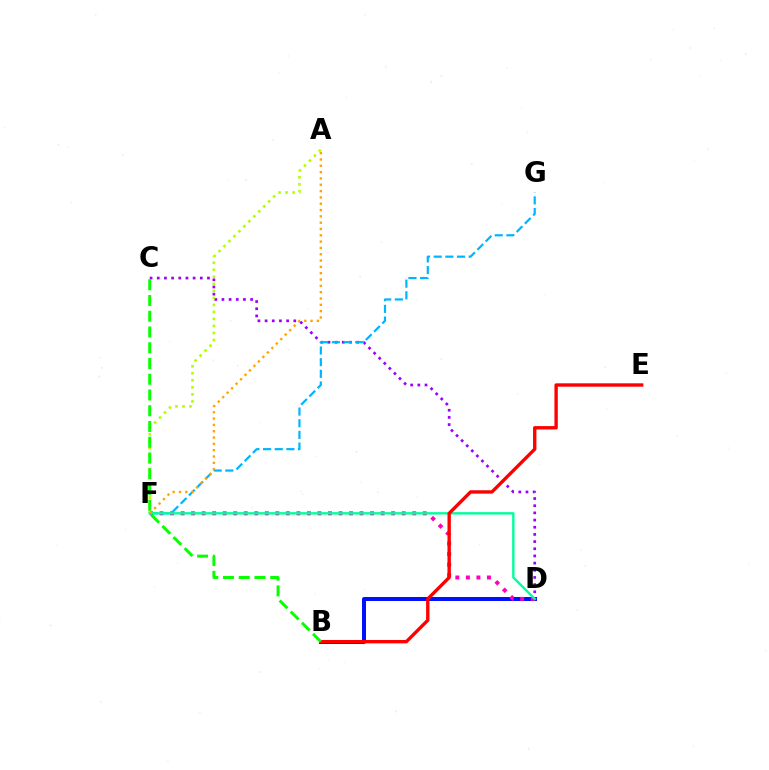{('B', 'D'): [{'color': '#0010ff', 'line_style': 'solid', 'thickness': 2.86}], ('D', 'F'): [{'color': '#ff00bd', 'line_style': 'dotted', 'thickness': 2.86}, {'color': '#00ff9d', 'line_style': 'solid', 'thickness': 1.72}], ('C', 'D'): [{'color': '#9b00ff', 'line_style': 'dotted', 'thickness': 1.95}], ('A', 'F'): [{'color': '#b3ff00', 'line_style': 'dotted', 'thickness': 1.91}, {'color': '#ffa500', 'line_style': 'dotted', 'thickness': 1.72}], ('F', 'G'): [{'color': '#00b5ff', 'line_style': 'dashed', 'thickness': 1.58}], ('B', 'E'): [{'color': '#ff0000', 'line_style': 'solid', 'thickness': 2.42}], ('B', 'C'): [{'color': '#08ff00', 'line_style': 'dashed', 'thickness': 2.14}]}